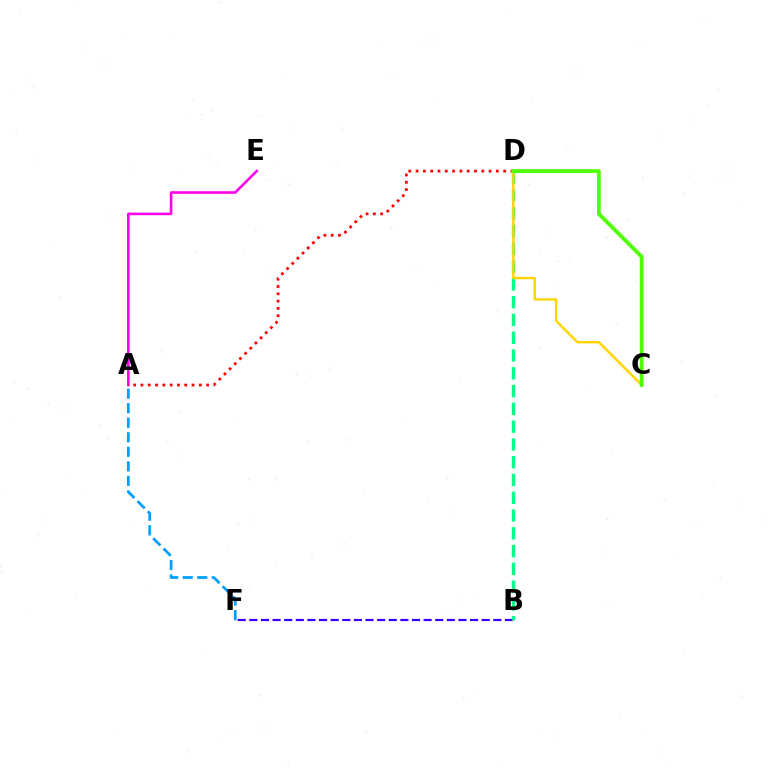{('A', 'E'): [{'color': '#ff00ed', 'line_style': 'solid', 'thickness': 1.88}], ('B', 'F'): [{'color': '#3700ff', 'line_style': 'dashed', 'thickness': 1.58}], ('A', 'D'): [{'color': '#ff0000', 'line_style': 'dotted', 'thickness': 1.98}], ('B', 'D'): [{'color': '#00ff86', 'line_style': 'dashed', 'thickness': 2.42}], ('A', 'F'): [{'color': '#009eff', 'line_style': 'dashed', 'thickness': 1.98}], ('C', 'D'): [{'color': '#ffd500', 'line_style': 'solid', 'thickness': 1.75}, {'color': '#4fff00', 'line_style': 'solid', 'thickness': 2.71}]}